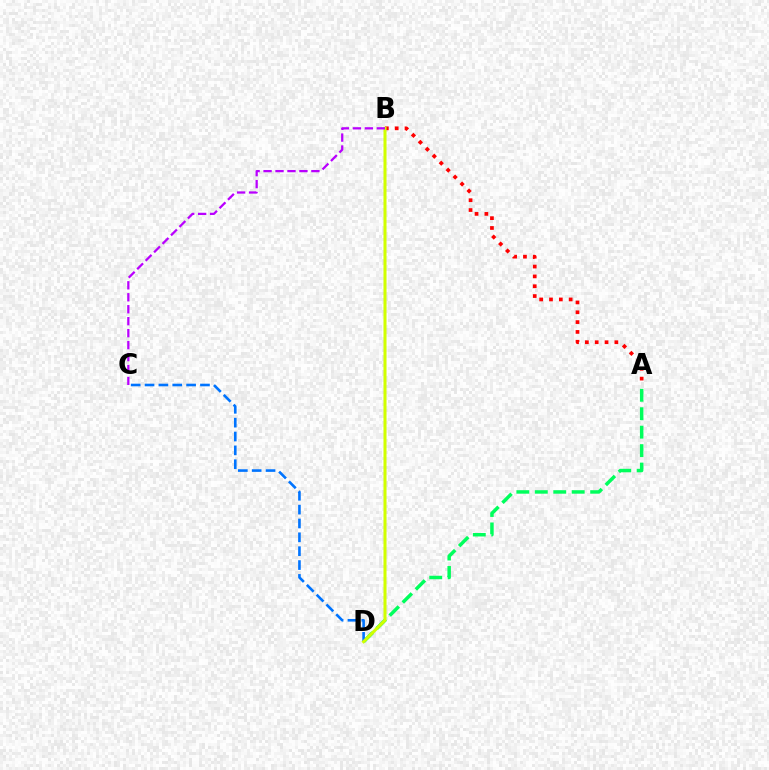{('A', 'D'): [{'color': '#00ff5c', 'line_style': 'dashed', 'thickness': 2.51}], ('A', 'B'): [{'color': '#ff0000', 'line_style': 'dotted', 'thickness': 2.67}], ('C', 'D'): [{'color': '#0074ff', 'line_style': 'dashed', 'thickness': 1.88}], ('B', 'D'): [{'color': '#d1ff00', 'line_style': 'solid', 'thickness': 2.19}], ('B', 'C'): [{'color': '#b900ff', 'line_style': 'dashed', 'thickness': 1.62}]}